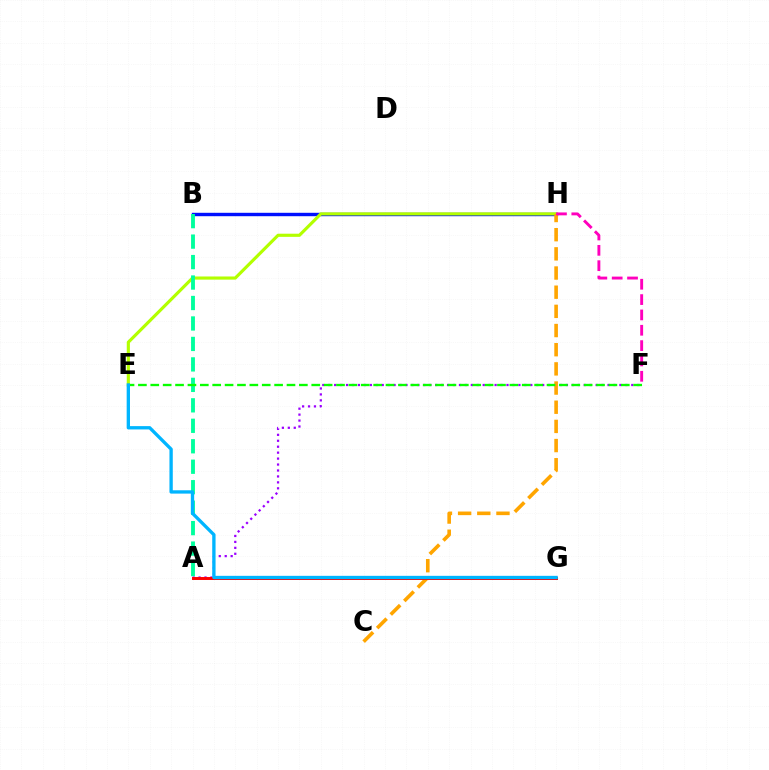{('B', 'H'): [{'color': '#0010ff', 'line_style': 'solid', 'thickness': 2.45}], ('E', 'H'): [{'color': '#b3ff00', 'line_style': 'solid', 'thickness': 2.27}], ('A', 'F'): [{'color': '#9b00ff', 'line_style': 'dotted', 'thickness': 1.61}], ('C', 'H'): [{'color': '#ffa500', 'line_style': 'dashed', 'thickness': 2.6}], ('A', 'B'): [{'color': '#00ff9d', 'line_style': 'dashed', 'thickness': 2.78}], ('A', 'G'): [{'color': '#ff0000', 'line_style': 'solid', 'thickness': 2.12}], ('E', 'F'): [{'color': '#08ff00', 'line_style': 'dashed', 'thickness': 1.68}], ('F', 'H'): [{'color': '#ff00bd', 'line_style': 'dashed', 'thickness': 2.08}], ('E', 'G'): [{'color': '#00b5ff', 'line_style': 'solid', 'thickness': 2.4}]}